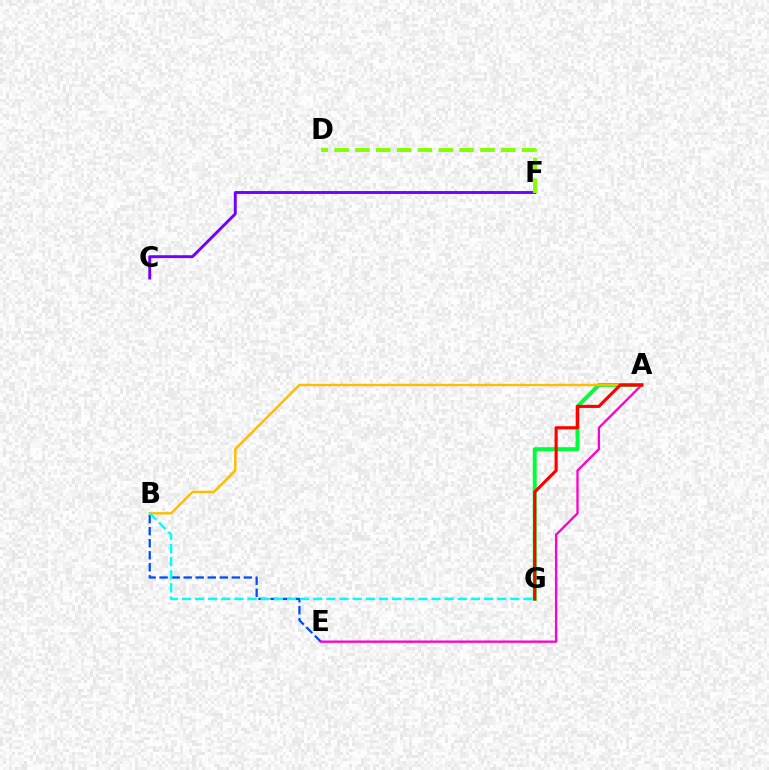{('B', 'E'): [{'color': '#004bff', 'line_style': 'dashed', 'thickness': 1.64}], ('A', 'G'): [{'color': '#00ff39', 'line_style': 'solid', 'thickness': 2.83}, {'color': '#ff0000', 'line_style': 'solid', 'thickness': 2.25}], ('C', 'F'): [{'color': '#7200ff', 'line_style': 'solid', 'thickness': 2.09}], ('D', 'F'): [{'color': '#84ff00', 'line_style': 'dashed', 'thickness': 2.83}], ('A', 'E'): [{'color': '#ff00cf', 'line_style': 'solid', 'thickness': 1.67}], ('A', 'B'): [{'color': '#ffbd00', 'line_style': 'solid', 'thickness': 1.74}], ('B', 'G'): [{'color': '#00fff6', 'line_style': 'dashed', 'thickness': 1.78}]}